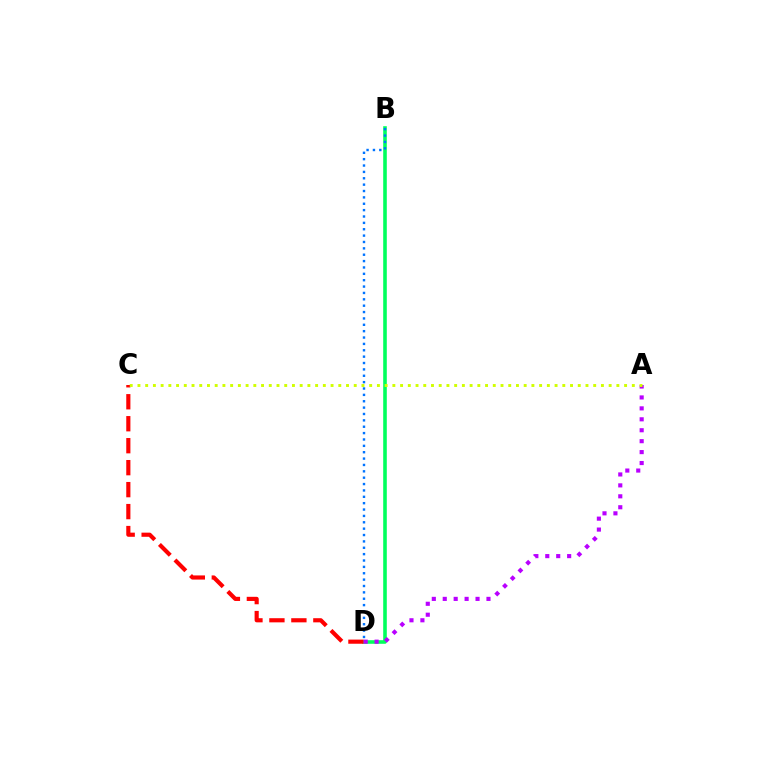{('B', 'D'): [{'color': '#00ff5c', 'line_style': 'solid', 'thickness': 2.59}, {'color': '#0074ff', 'line_style': 'dotted', 'thickness': 1.73}], ('C', 'D'): [{'color': '#ff0000', 'line_style': 'dashed', 'thickness': 2.98}], ('A', 'D'): [{'color': '#b900ff', 'line_style': 'dotted', 'thickness': 2.97}], ('A', 'C'): [{'color': '#d1ff00', 'line_style': 'dotted', 'thickness': 2.1}]}